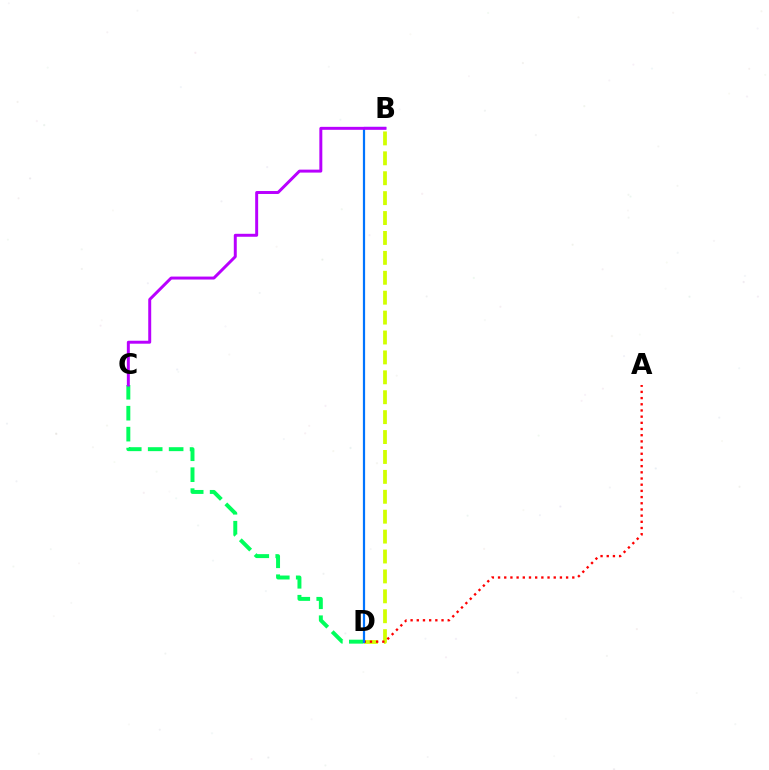{('C', 'D'): [{'color': '#00ff5c', 'line_style': 'dashed', 'thickness': 2.85}], ('B', 'D'): [{'color': '#d1ff00', 'line_style': 'dashed', 'thickness': 2.7}, {'color': '#0074ff', 'line_style': 'solid', 'thickness': 1.6}], ('A', 'D'): [{'color': '#ff0000', 'line_style': 'dotted', 'thickness': 1.68}], ('B', 'C'): [{'color': '#b900ff', 'line_style': 'solid', 'thickness': 2.13}]}